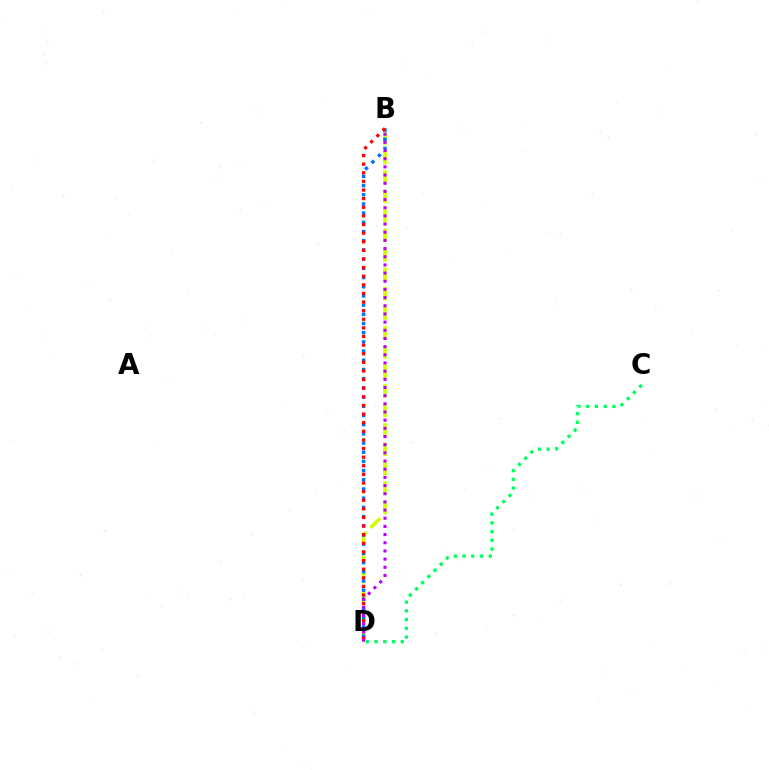{('B', 'D'): [{'color': '#d1ff00', 'line_style': 'dashed', 'thickness': 2.64}, {'color': '#0074ff', 'line_style': 'dotted', 'thickness': 2.5}, {'color': '#ff0000', 'line_style': 'dotted', 'thickness': 2.34}, {'color': '#b900ff', 'line_style': 'dotted', 'thickness': 2.22}], ('C', 'D'): [{'color': '#00ff5c', 'line_style': 'dotted', 'thickness': 2.37}]}